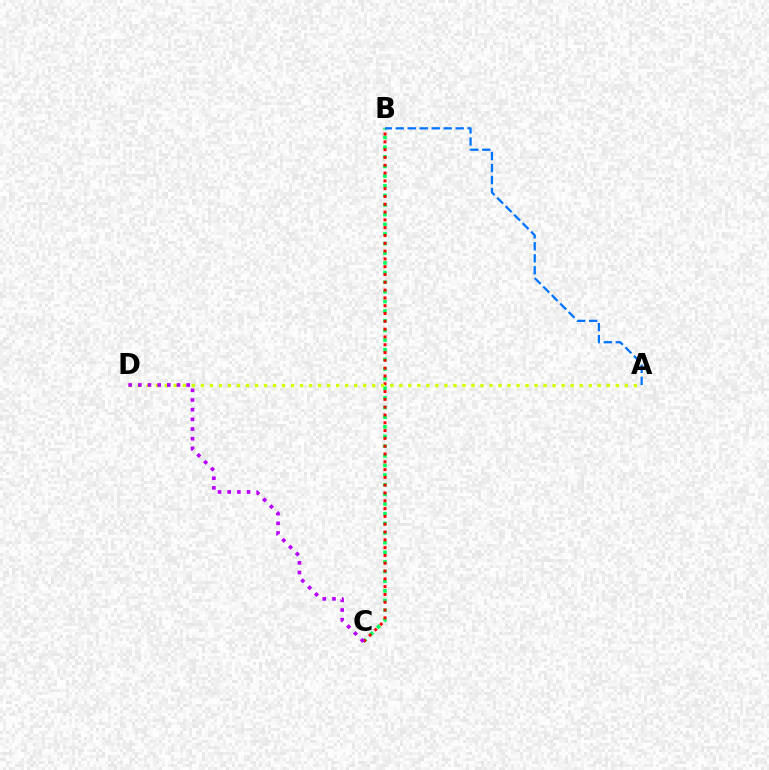{('B', 'C'): [{'color': '#00ff5c', 'line_style': 'dotted', 'thickness': 2.62}, {'color': '#ff0000', 'line_style': 'dotted', 'thickness': 2.12}], ('A', 'D'): [{'color': '#d1ff00', 'line_style': 'dotted', 'thickness': 2.45}], ('C', 'D'): [{'color': '#b900ff', 'line_style': 'dotted', 'thickness': 2.63}], ('A', 'B'): [{'color': '#0074ff', 'line_style': 'dashed', 'thickness': 1.63}]}